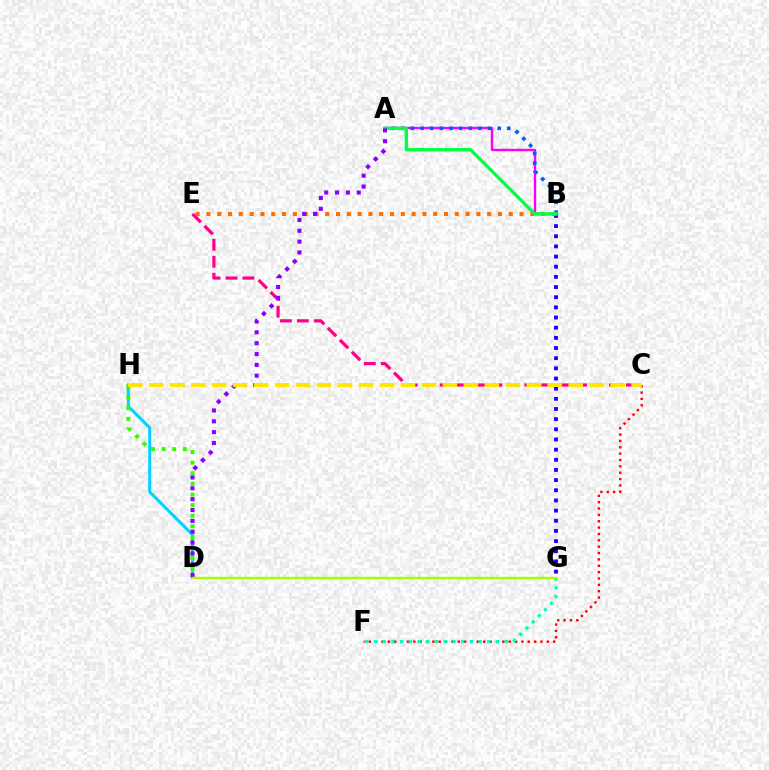{('C', 'F'): [{'color': '#ff0000', 'line_style': 'dotted', 'thickness': 1.73}], ('C', 'E'): [{'color': '#ff0088', 'line_style': 'dashed', 'thickness': 2.3}], ('B', 'G'): [{'color': '#1900ff', 'line_style': 'dotted', 'thickness': 2.76}], ('A', 'B'): [{'color': '#fa00f9', 'line_style': 'solid', 'thickness': 1.71}, {'color': '#005dff', 'line_style': 'dotted', 'thickness': 2.62}, {'color': '#00ff45', 'line_style': 'solid', 'thickness': 2.44}], ('F', 'G'): [{'color': '#00ffbb', 'line_style': 'dotted', 'thickness': 2.37}], ('B', 'E'): [{'color': '#ff7000', 'line_style': 'dotted', 'thickness': 2.93}], ('D', 'H'): [{'color': '#00d3ff', 'line_style': 'solid', 'thickness': 2.17}, {'color': '#31ff00', 'line_style': 'dotted', 'thickness': 2.88}], ('A', 'D'): [{'color': '#8a00ff', 'line_style': 'dotted', 'thickness': 2.95}], ('D', 'G'): [{'color': '#a2ff00', 'line_style': 'solid', 'thickness': 1.73}], ('C', 'H'): [{'color': '#ffe600', 'line_style': 'dashed', 'thickness': 2.85}]}